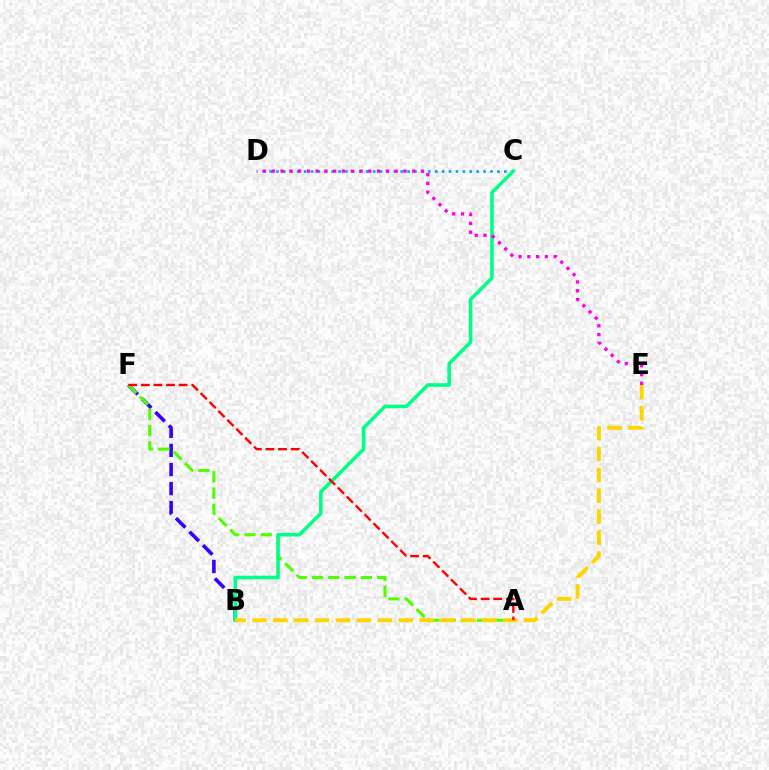{('B', 'F'): [{'color': '#3700ff', 'line_style': 'dashed', 'thickness': 2.6}], ('C', 'D'): [{'color': '#009eff', 'line_style': 'dotted', 'thickness': 1.88}], ('A', 'F'): [{'color': '#4fff00', 'line_style': 'dashed', 'thickness': 2.21}, {'color': '#ff0000', 'line_style': 'dashed', 'thickness': 1.71}], ('B', 'C'): [{'color': '#00ff86', 'line_style': 'solid', 'thickness': 2.56}], ('D', 'E'): [{'color': '#ff00ed', 'line_style': 'dotted', 'thickness': 2.39}], ('B', 'E'): [{'color': '#ffd500', 'line_style': 'dashed', 'thickness': 2.84}]}